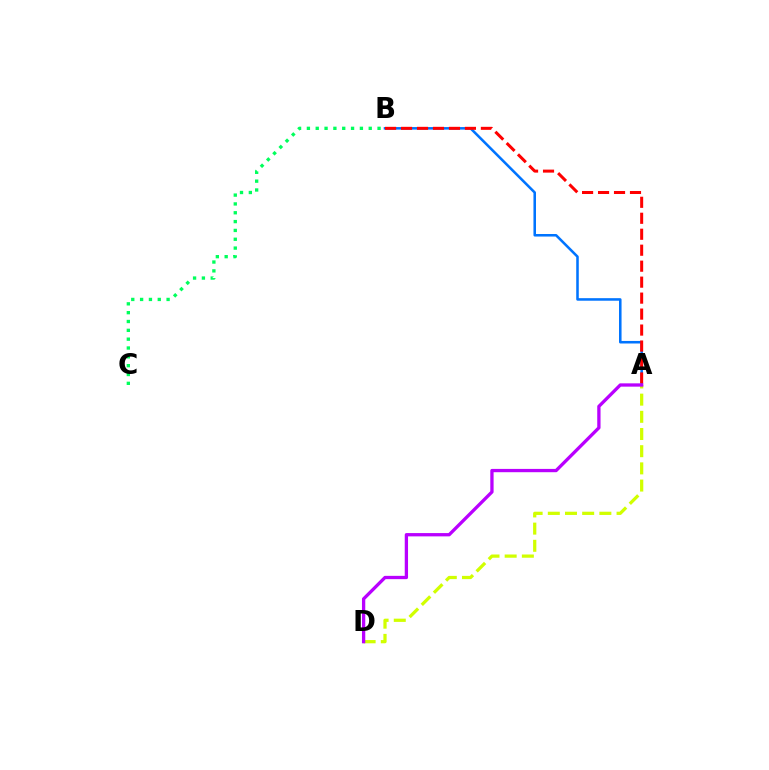{('A', 'B'): [{'color': '#0074ff', 'line_style': 'solid', 'thickness': 1.83}, {'color': '#ff0000', 'line_style': 'dashed', 'thickness': 2.17}], ('A', 'D'): [{'color': '#d1ff00', 'line_style': 'dashed', 'thickness': 2.33}, {'color': '#b900ff', 'line_style': 'solid', 'thickness': 2.37}], ('B', 'C'): [{'color': '#00ff5c', 'line_style': 'dotted', 'thickness': 2.4}]}